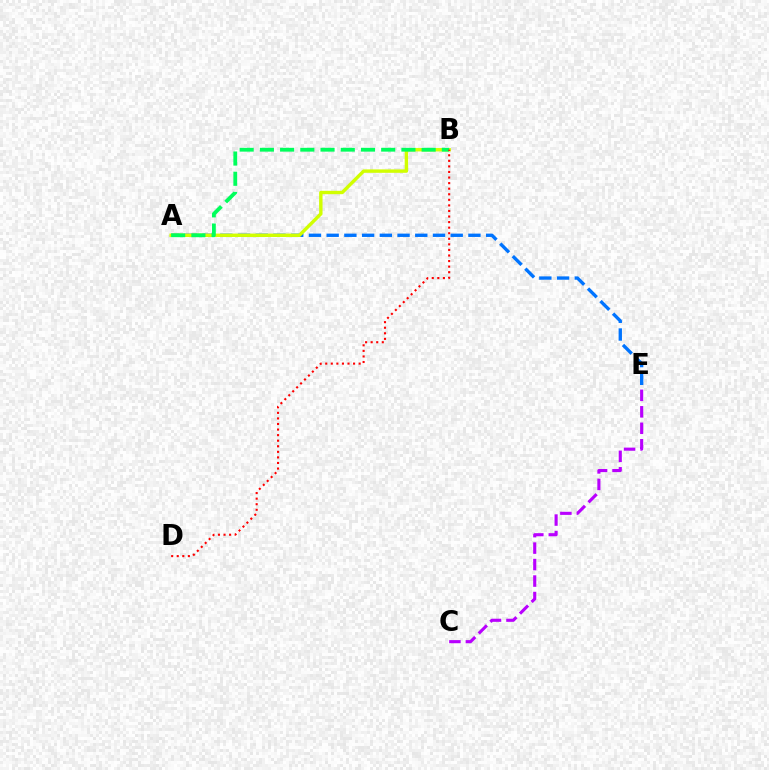{('C', 'E'): [{'color': '#b900ff', 'line_style': 'dashed', 'thickness': 2.24}], ('A', 'E'): [{'color': '#0074ff', 'line_style': 'dashed', 'thickness': 2.41}], ('A', 'B'): [{'color': '#d1ff00', 'line_style': 'solid', 'thickness': 2.45}, {'color': '#00ff5c', 'line_style': 'dashed', 'thickness': 2.75}], ('B', 'D'): [{'color': '#ff0000', 'line_style': 'dotted', 'thickness': 1.51}]}